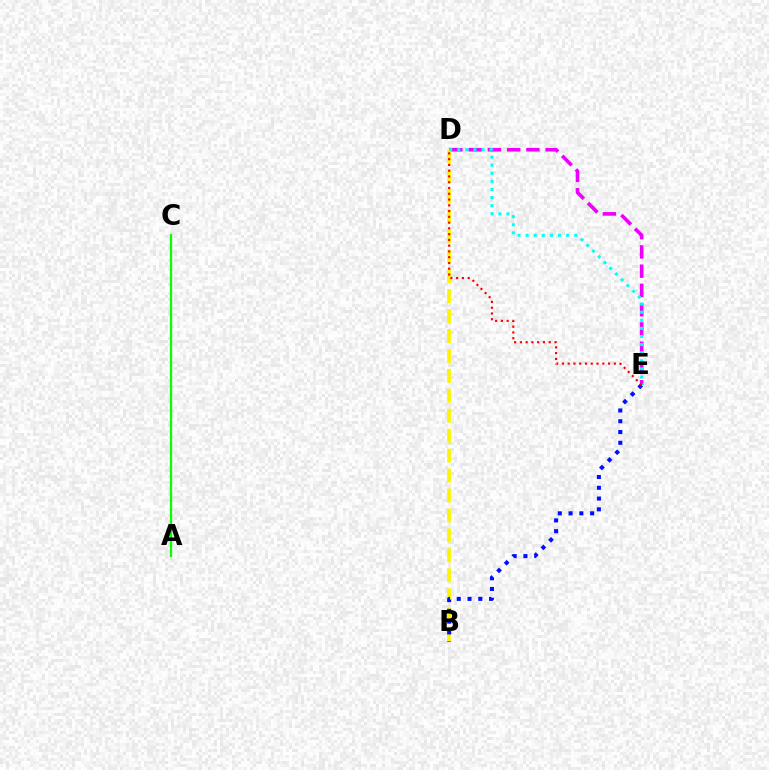{('D', 'E'): [{'color': '#ee00ff', 'line_style': 'dashed', 'thickness': 2.62}, {'color': '#00fff6', 'line_style': 'dotted', 'thickness': 2.2}, {'color': '#ff0000', 'line_style': 'dotted', 'thickness': 1.57}], ('B', 'D'): [{'color': '#fcf500', 'line_style': 'dashed', 'thickness': 2.71}], ('B', 'E'): [{'color': '#0010ff', 'line_style': 'dotted', 'thickness': 2.93}], ('A', 'C'): [{'color': '#08ff00', 'line_style': 'solid', 'thickness': 1.65}]}